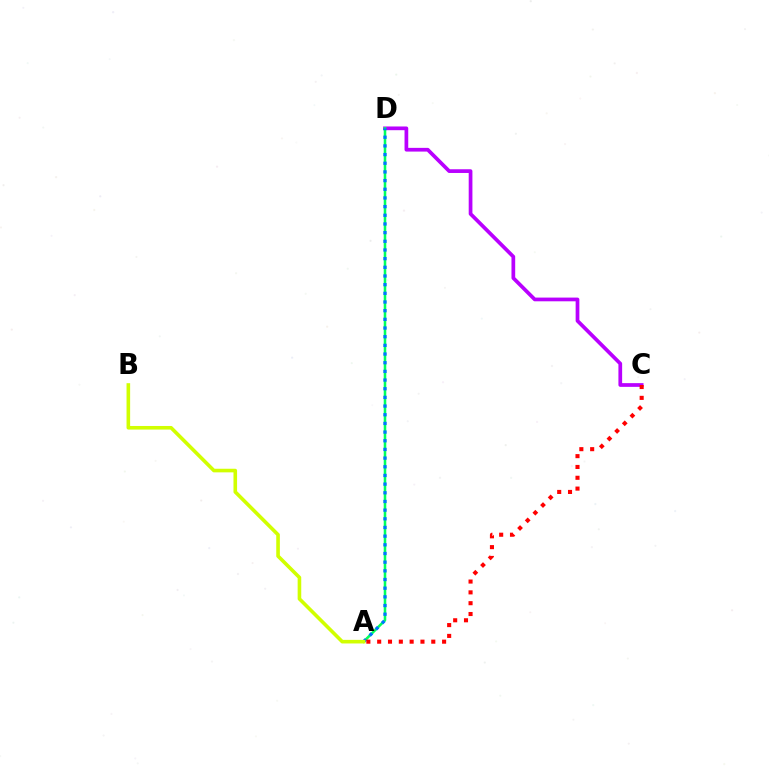{('C', 'D'): [{'color': '#b900ff', 'line_style': 'solid', 'thickness': 2.68}], ('A', 'D'): [{'color': '#00ff5c', 'line_style': 'solid', 'thickness': 1.84}, {'color': '#0074ff', 'line_style': 'dotted', 'thickness': 2.36}], ('A', 'C'): [{'color': '#ff0000', 'line_style': 'dotted', 'thickness': 2.94}], ('A', 'B'): [{'color': '#d1ff00', 'line_style': 'solid', 'thickness': 2.59}]}